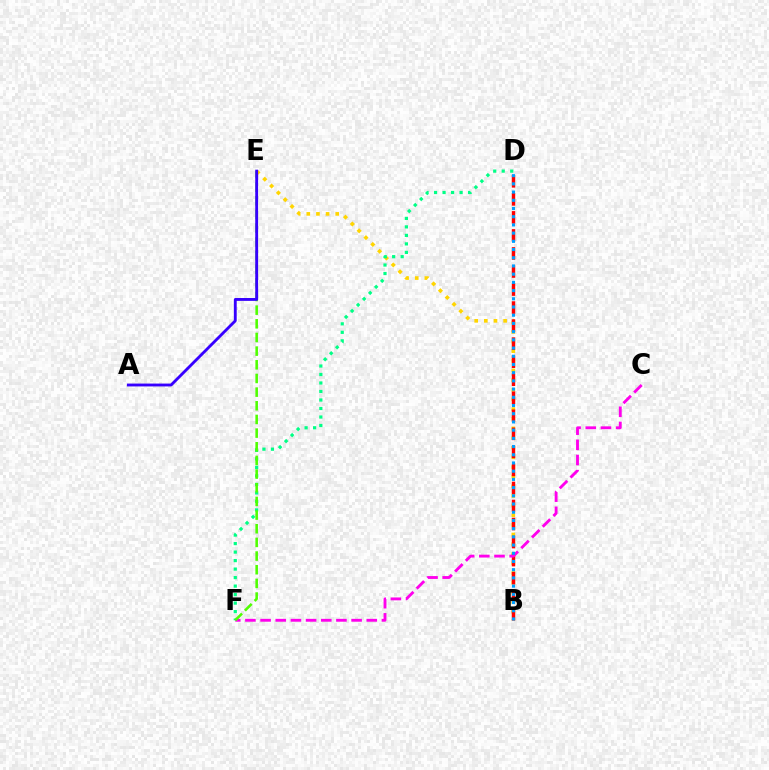{('B', 'E'): [{'color': '#ffd500', 'line_style': 'dotted', 'thickness': 2.62}], ('B', 'D'): [{'color': '#ff0000', 'line_style': 'dashed', 'thickness': 2.45}, {'color': '#009eff', 'line_style': 'dotted', 'thickness': 2.23}], ('C', 'F'): [{'color': '#ff00ed', 'line_style': 'dashed', 'thickness': 2.06}], ('D', 'F'): [{'color': '#00ff86', 'line_style': 'dotted', 'thickness': 2.31}], ('E', 'F'): [{'color': '#4fff00', 'line_style': 'dashed', 'thickness': 1.86}], ('A', 'E'): [{'color': '#3700ff', 'line_style': 'solid', 'thickness': 2.06}]}